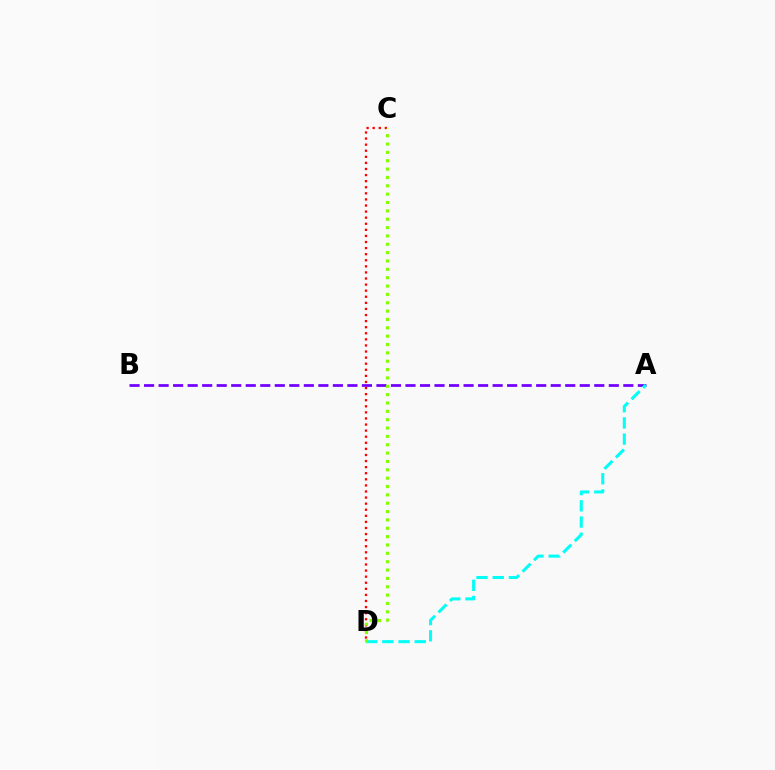{('A', 'B'): [{'color': '#7200ff', 'line_style': 'dashed', 'thickness': 1.97}], ('C', 'D'): [{'color': '#ff0000', 'line_style': 'dotted', 'thickness': 1.65}, {'color': '#84ff00', 'line_style': 'dotted', 'thickness': 2.27}], ('A', 'D'): [{'color': '#00fff6', 'line_style': 'dashed', 'thickness': 2.2}]}